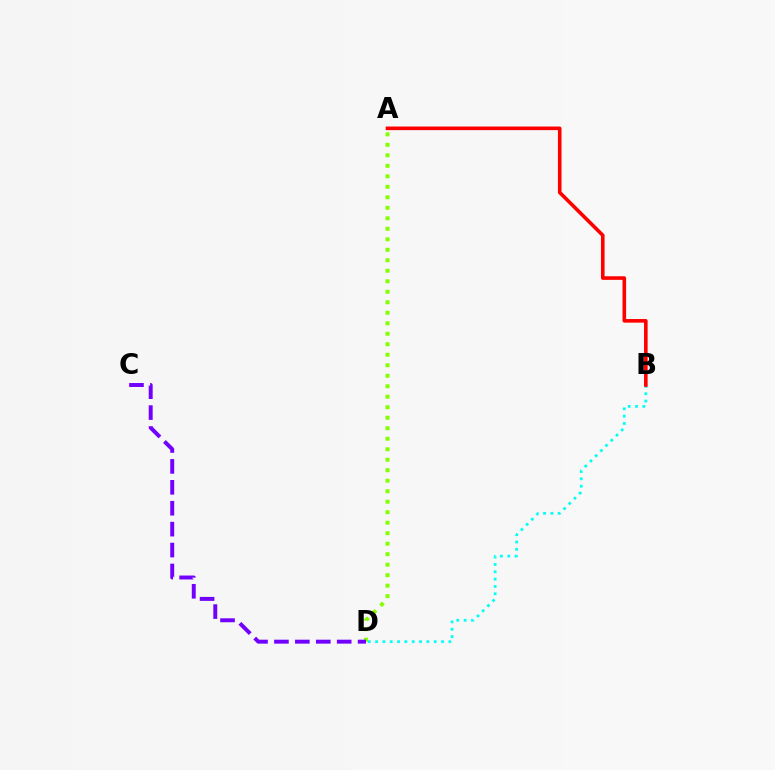{('A', 'D'): [{'color': '#84ff00', 'line_style': 'dotted', 'thickness': 2.85}], ('C', 'D'): [{'color': '#7200ff', 'line_style': 'dashed', 'thickness': 2.84}], ('B', 'D'): [{'color': '#00fff6', 'line_style': 'dotted', 'thickness': 1.99}], ('A', 'B'): [{'color': '#ff0000', 'line_style': 'solid', 'thickness': 2.59}]}